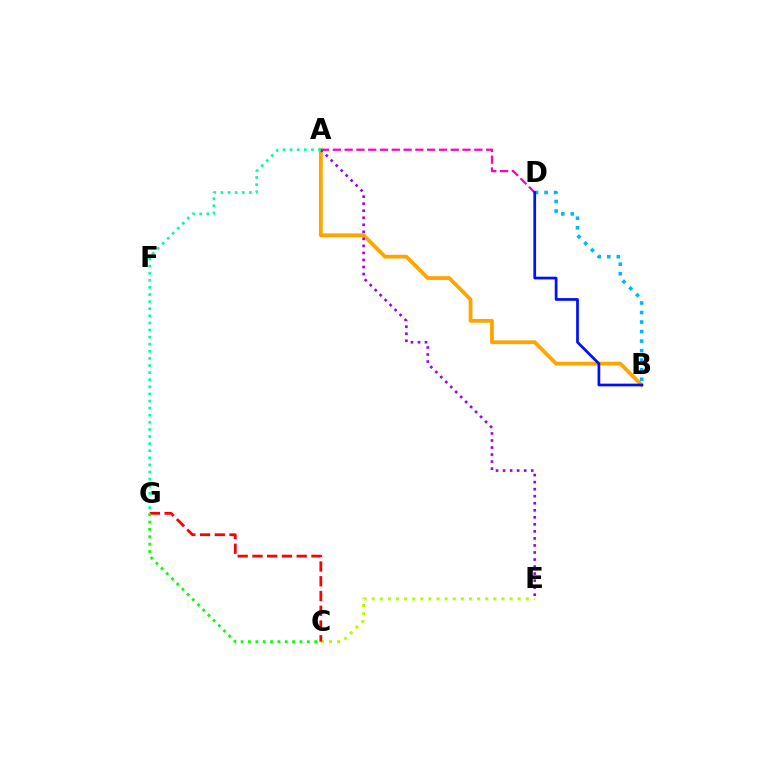{('A', 'D'): [{'color': '#ff00bd', 'line_style': 'dashed', 'thickness': 1.6}], ('C', 'E'): [{'color': '#b3ff00', 'line_style': 'dotted', 'thickness': 2.2}], ('B', 'D'): [{'color': '#00b5ff', 'line_style': 'dotted', 'thickness': 2.59}, {'color': '#0010ff', 'line_style': 'solid', 'thickness': 1.97}], ('A', 'B'): [{'color': '#ffa500', 'line_style': 'solid', 'thickness': 2.74}], ('C', 'G'): [{'color': '#ff0000', 'line_style': 'dashed', 'thickness': 2.0}, {'color': '#08ff00', 'line_style': 'dotted', 'thickness': 2.0}], ('A', 'E'): [{'color': '#9b00ff', 'line_style': 'dotted', 'thickness': 1.91}], ('A', 'G'): [{'color': '#00ff9d', 'line_style': 'dotted', 'thickness': 1.93}]}